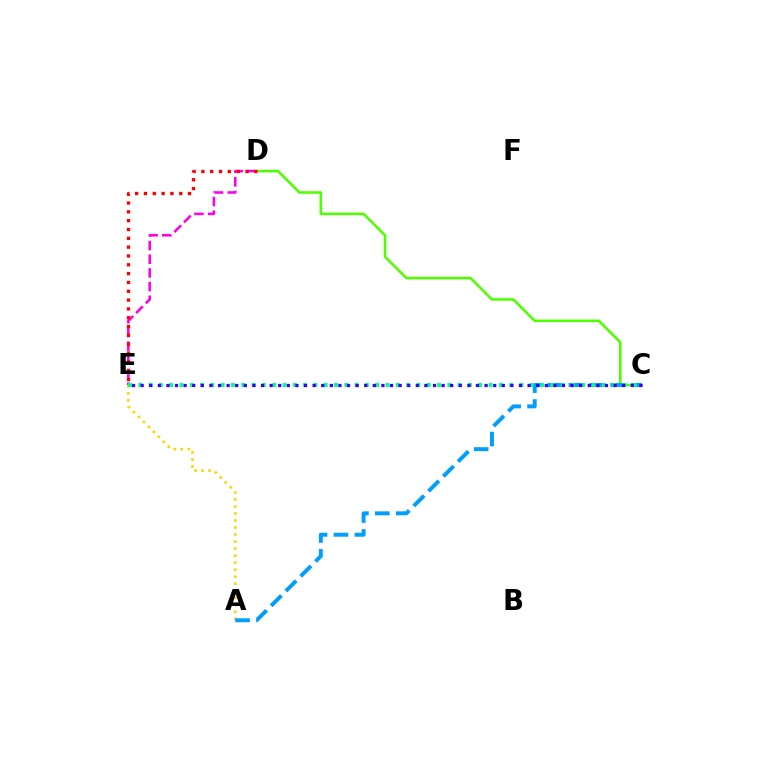{('C', 'D'): [{'color': '#4fff00', 'line_style': 'solid', 'thickness': 1.85}], ('A', 'E'): [{'color': '#ffd500', 'line_style': 'dotted', 'thickness': 1.91}], ('D', 'E'): [{'color': '#ff00ed', 'line_style': 'dashed', 'thickness': 1.86}, {'color': '#ff0000', 'line_style': 'dotted', 'thickness': 2.4}], ('A', 'C'): [{'color': '#009eff', 'line_style': 'dashed', 'thickness': 2.84}], ('C', 'E'): [{'color': '#00ff86', 'line_style': 'dotted', 'thickness': 2.8}, {'color': '#3700ff', 'line_style': 'dotted', 'thickness': 2.34}]}